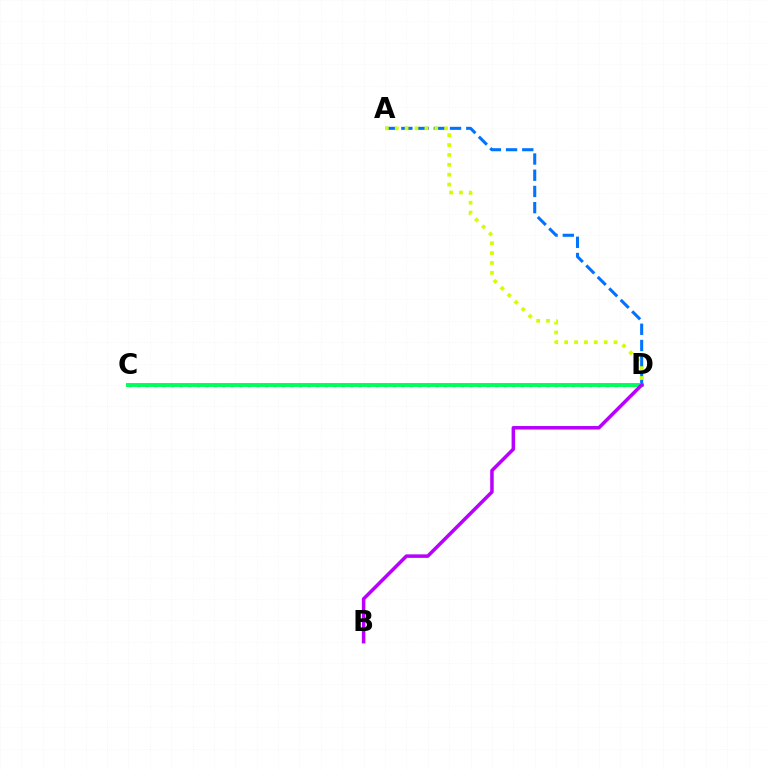{('A', 'D'): [{'color': '#0074ff', 'line_style': 'dashed', 'thickness': 2.2}, {'color': '#d1ff00', 'line_style': 'dotted', 'thickness': 2.68}], ('C', 'D'): [{'color': '#ff0000', 'line_style': 'dotted', 'thickness': 2.32}, {'color': '#00ff5c', 'line_style': 'solid', 'thickness': 2.83}], ('B', 'D'): [{'color': '#b900ff', 'line_style': 'solid', 'thickness': 2.53}]}